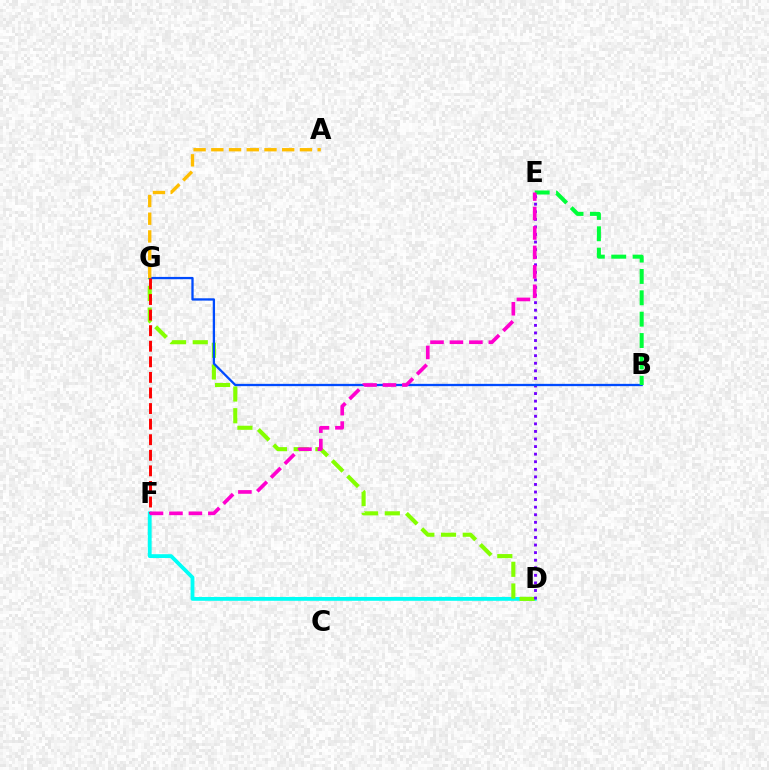{('D', 'F'): [{'color': '#00fff6', 'line_style': 'solid', 'thickness': 2.75}], ('D', 'G'): [{'color': '#84ff00', 'line_style': 'dashed', 'thickness': 2.95}], ('D', 'E'): [{'color': '#7200ff', 'line_style': 'dotted', 'thickness': 2.06}], ('B', 'G'): [{'color': '#004bff', 'line_style': 'solid', 'thickness': 1.65}], ('F', 'G'): [{'color': '#ff0000', 'line_style': 'dashed', 'thickness': 2.12}], ('B', 'E'): [{'color': '#00ff39', 'line_style': 'dashed', 'thickness': 2.9}], ('E', 'F'): [{'color': '#ff00cf', 'line_style': 'dashed', 'thickness': 2.64}], ('A', 'G'): [{'color': '#ffbd00', 'line_style': 'dashed', 'thickness': 2.41}]}